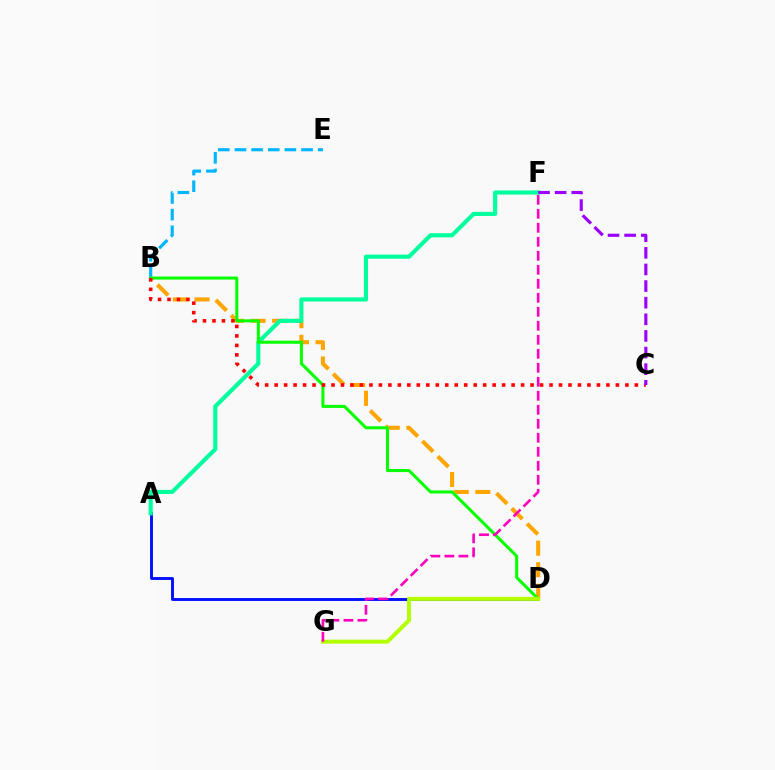{('A', 'D'): [{'color': '#0010ff', 'line_style': 'solid', 'thickness': 2.09}], ('B', 'E'): [{'color': '#00b5ff', 'line_style': 'dashed', 'thickness': 2.26}], ('B', 'D'): [{'color': '#ffa500', 'line_style': 'dashed', 'thickness': 2.93}, {'color': '#08ff00', 'line_style': 'solid', 'thickness': 2.2}], ('A', 'F'): [{'color': '#00ff9d', 'line_style': 'solid', 'thickness': 2.96}], ('B', 'C'): [{'color': '#ff0000', 'line_style': 'dotted', 'thickness': 2.58}], ('D', 'G'): [{'color': '#b3ff00', 'line_style': 'solid', 'thickness': 2.89}], ('C', 'F'): [{'color': '#9b00ff', 'line_style': 'dashed', 'thickness': 2.26}], ('F', 'G'): [{'color': '#ff00bd', 'line_style': 'dashed', 'thickness': 1.9}]}